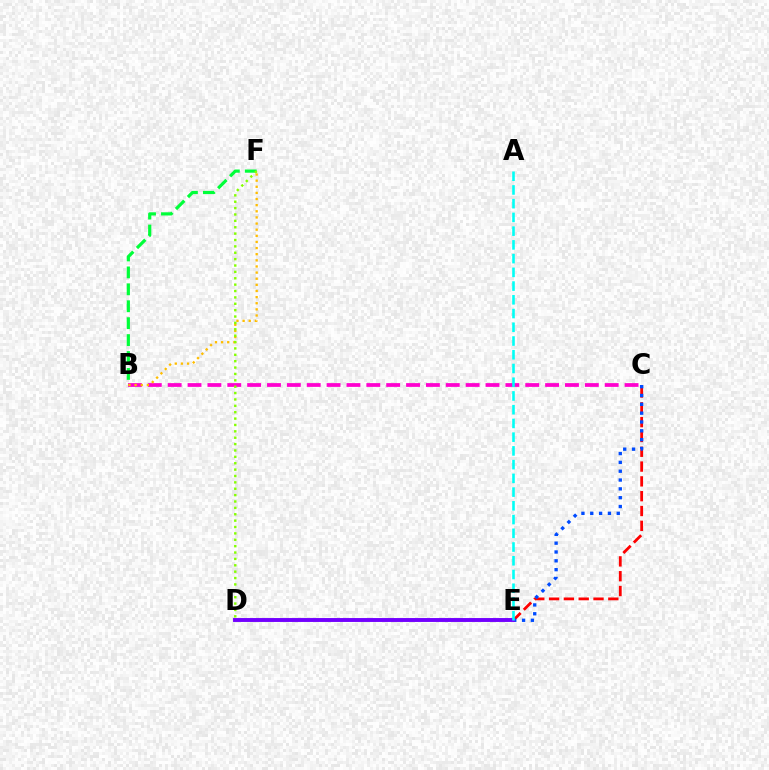{('B', 'C'): [{'color': '#ff00cf', 'line_style': 'dashed', 'thickness': 2.7}], ('B', 'F'): [{'color': '#ffbd00', 'line_style': 'dotted', 'thickness': 1.67}, {'color': '#00ff39', 'line_style': 'dashed', 'thickness': 2.3}], ('C', 'E'): [{'color': '#ff0000', 'line_style': 'dashed', 'thickness': 2.01}, {'color': '#004bff', 'line_style': 'dotted', 'thickness': 2.4}], ('D', 'E'): [{'color': '#7200ff', 'line_style': 'solid', 'thickness': 2.81}], ('A', 'E'): [{'color': '#00fff6', 'line_style': 'dashed', 'thickness': 1.87}], ('D', 'F'): [{'color': '#84ff00', 'line_style': 'dotted', 'thickness': 1.73}]}